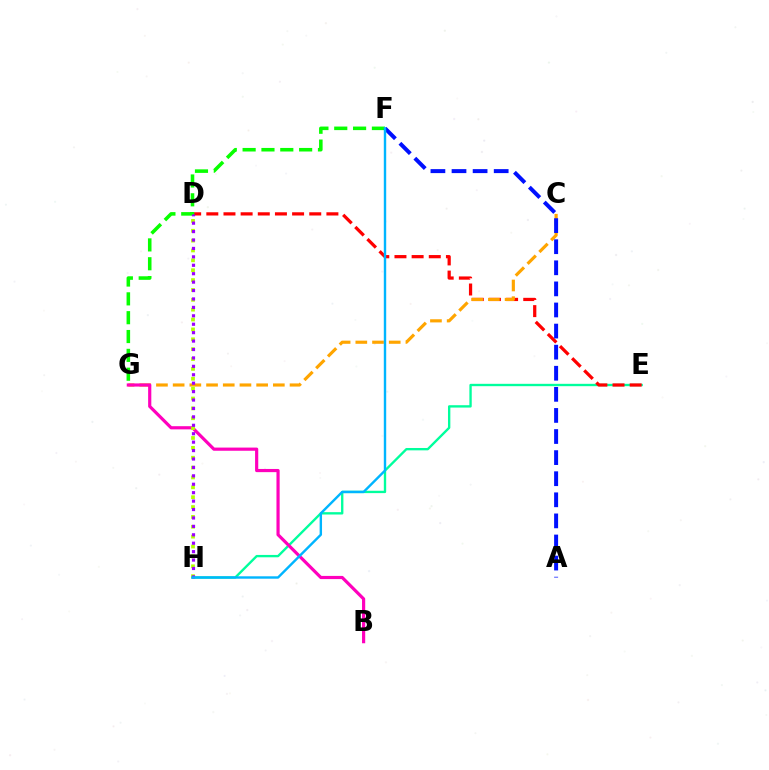{('E', 'H'): [{'color': '#00ff9d', 'line_style': 'solid', 'thickness': 1.7}], ('D', 'E'): [{'color': '#ff0000', 'line_style': 'dashed', 'thickness': 2.33}], ('C', 'G'): [{'color': '#ffa500', 'line_style': 'dashed', 'thickness': 2.27}], ('F', 'G'): [{'color': '#08ff00', 'line_style': 'dashed', 'thickness': 2.56}], ('A', 'F'): [{'color': '#0010ff', 'line_style': 'dashed', 'thickness': 2.87}], ('B', 'G'): [{'color': '#ff00bd', 'line_style': 'solid', 'thickness': 2.29}], ('D', 'H'): [{'color': '#b3ff00', 'line_style': 'dotted', 'thickness': 2.68}, {'color': '#9b00ff', 'line_style': 'dotted', 'thickness': 2.29}], ('F', 'H'): [{'color': '#00b5ff', 'line_style': 'solid', 'thickness': 1.73}]}